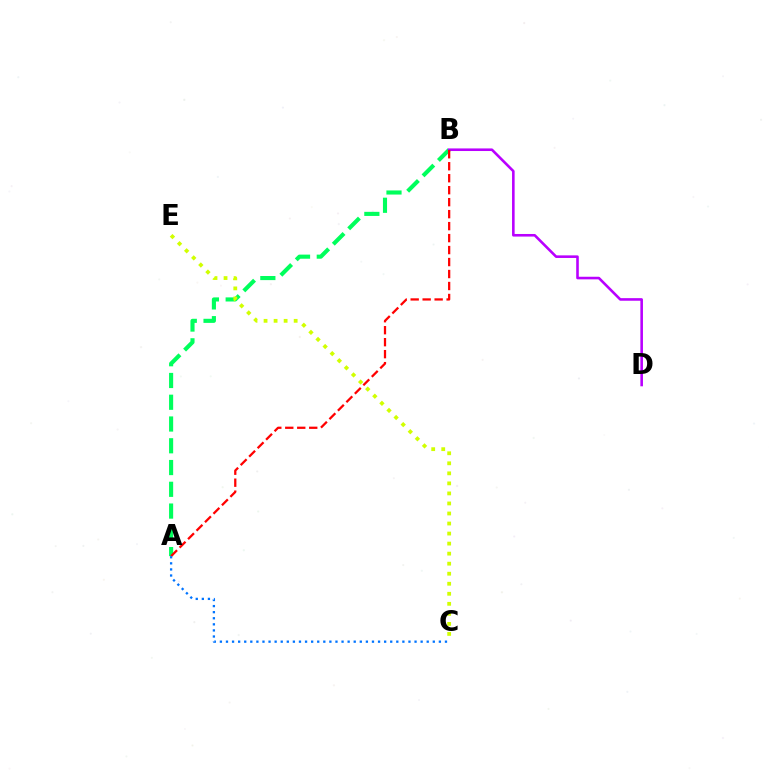{('A', 'B'): [{'color': '#00ff5c', 'line_style': 'dashed', 'thickness': 2.96}, {'color': '#ff0000', 'line_style': 'dashed', 'thickness': 1.63}], ('C', 'E'): [{'color': '#d1ff00', 'line_style': 'dotted', 'thickness': 2.73}], ('B', 'D'): [{'color': '#b900ff', 'line_style': 'solid', 'thickness': 1.87}], ('A', 'C'): [{'color': '#0074ff', 'line_style': 'dotted', 'thickness': 1.65}]}